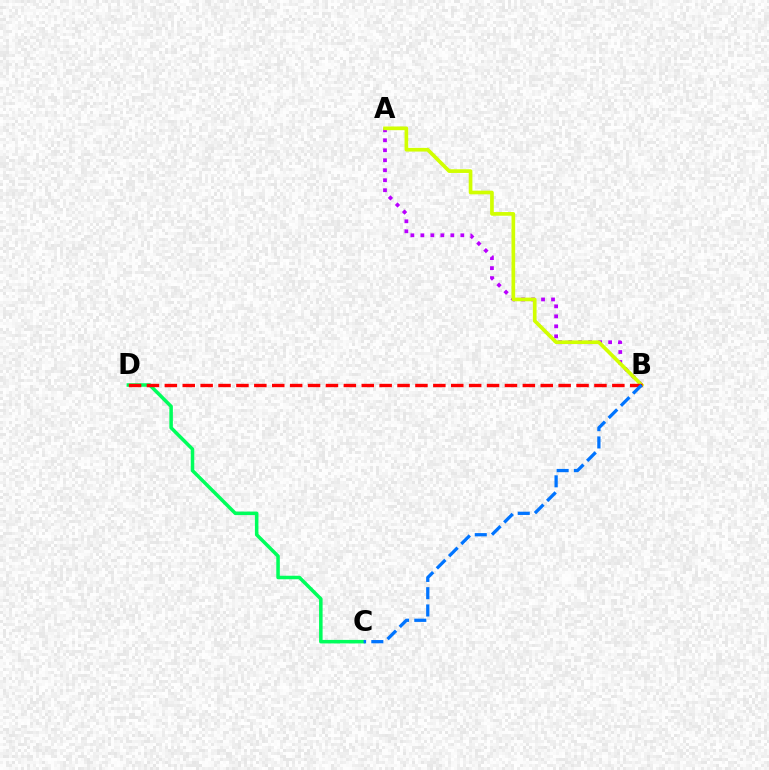{('A', 'B'): [{'color': '#b900ff', 'line_style': 'dotted', 'thickness': 2.71}, {'color': '#d1ff00', 'line_style': 'solid', 'thickness': 2.65}], ('C', 'D'): [{'color': '#00ff5c', 'line_style': 'solid', 'thickness': 2.53}], ('B', 'D'): [{'color': '#ff0000', 'line_style': 'dashed', 'thickness': 2.43}], ('B', 'C'): [{'color': '#0074ff', 'line_style': 'dashed', 'thickness': 2.35}]}